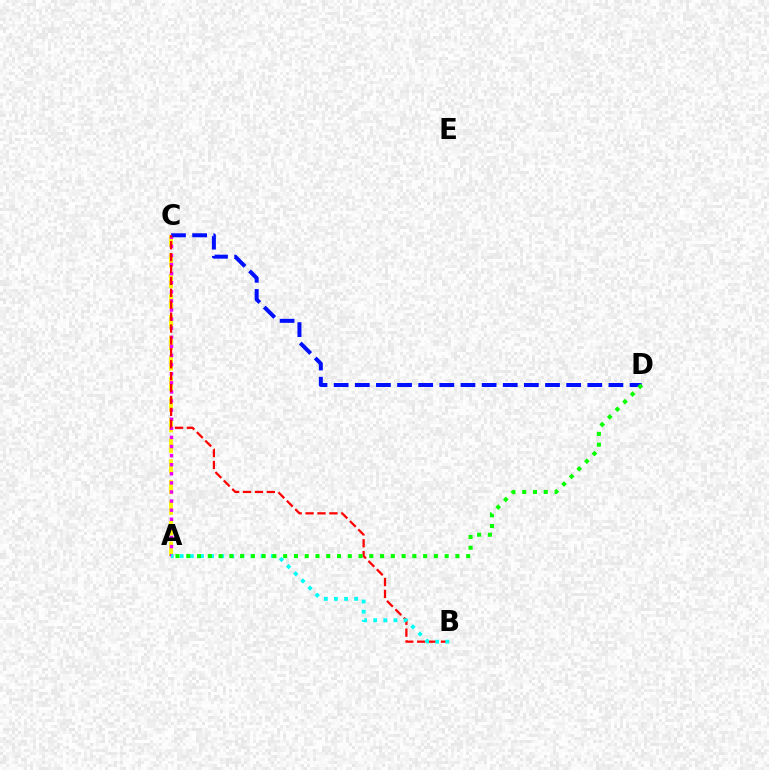{('A', 'C'): [{'color': '#fcf500', 'line_style': 'dashed', 'thickness': 2.8}, {'color': '#ee00ff', 'line_style': 'dotted', 'thickness': 2.47}], ('C', 'D'): [{'color': '#0010ff', 'line_style': 'dashed', 'thickness': 2.87}], ('B', 'C'): [{'color': '#ff0000', 'line_style': 'dashed', 'thickness': 1.62}], ('A', 'B'): [{'color': '#00fff6', 'line_style': 'dotted', 'thickness': 2.75}], ('A', 'D'): [{'color': '#08ff00', 'line_style': 'dotted', 'thickness': 2.93}]}